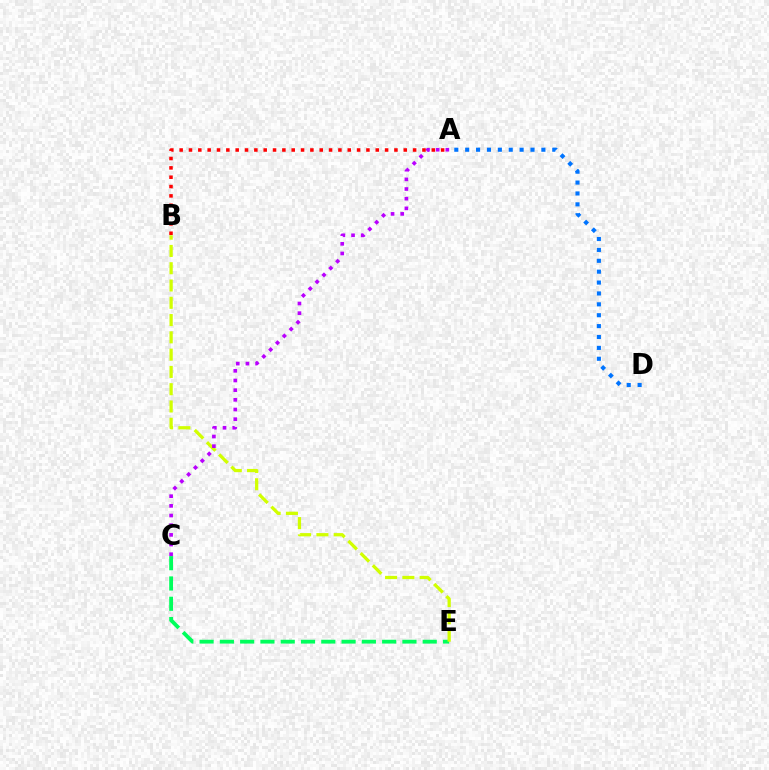{('C', 'E'): [{'color': '#00ff5c', 'line_style': 'dashed', 'thickness': 2.76}], ('B', 'E'): [{'color': '#d1ff00', 'line_style': 'dashed', 'thickness': 2.35}], ('A', 'C'): [{'color': '#b900ff', 'line_style': 'dotted', 'thickness': 2.63}], ('A', 'B'): [{'color': '#ff0000', 'line_style': 'dotted', 'thickness': 2.54}], ('A', 'D'): [{'color': '#0074ff', 'line_style': 'dotted', 'thickness': 2.96}]}